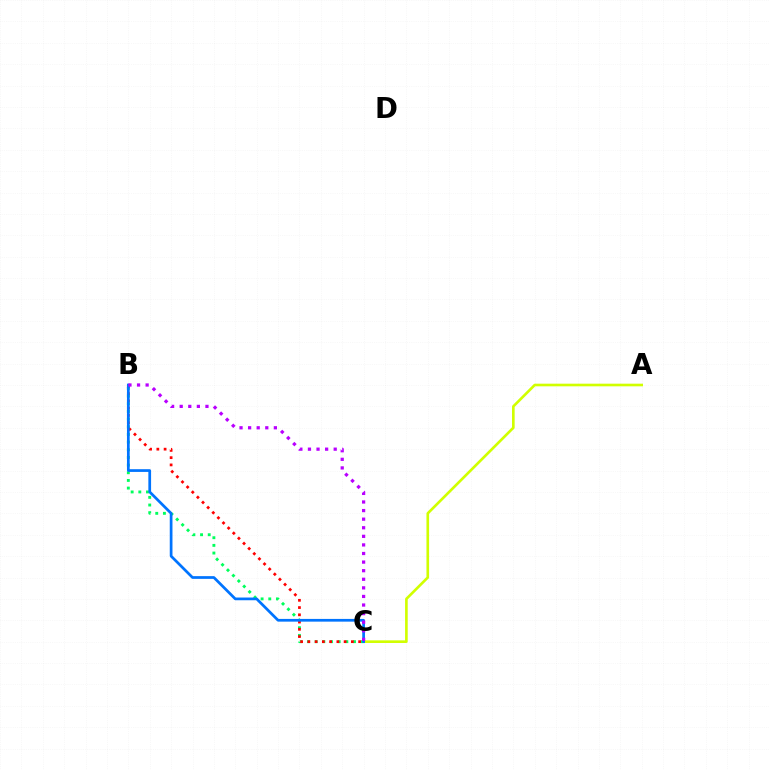{('A', 'C'): [{'color': '#d1ff00', 'line_style': 'solid', 'thickness': 1.9}], ('B', 'C'): [{'color': '#00ff5c', 'line_style': 'dotted', 'thickness': 2.08}, {'color': '#ff0000', 'line_style': 'dotted', 'thickness': 1.97}, {'color': '#0074ff', 'line_style': 'solid', 'thickness': 1.96}, {'color': '#b900ff', 'line_style': 'dotted', 'thickness': 2.33}]}